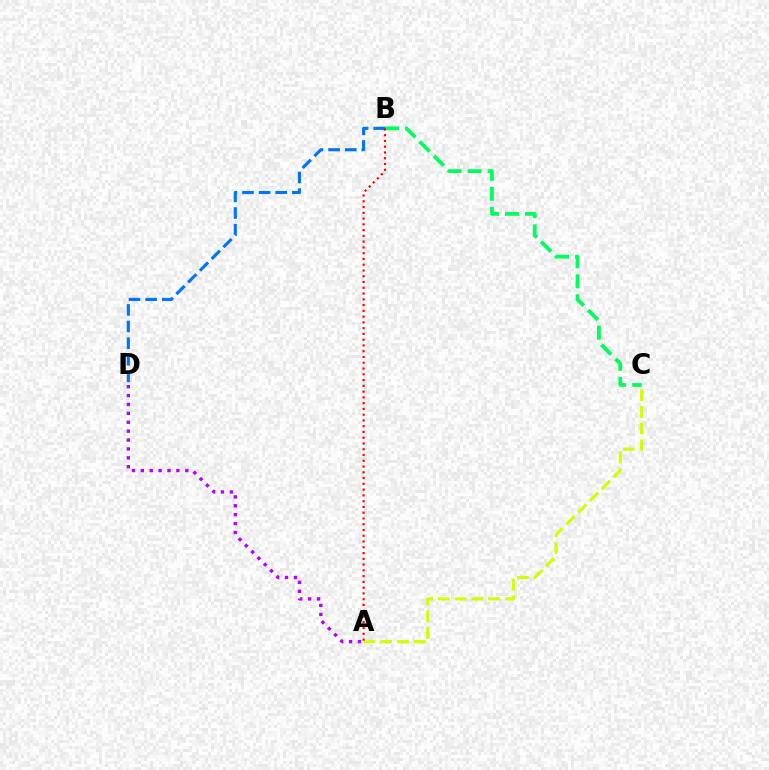{('B', 'C'): [{'color': '#00ff5c', 'line_style': 'dashed', 'thickness': 2.72}], ('A', 'C'): [{'color': '#d1ff00', 'line_style': 'dashed', 'thickness': 2.27}], ('B', 'D'): [{'color': '#0074ff', 'line_style': 'dashed', 'thickness': 2.26}], ('A', 'B'): [{'color': '#ff0000', 'line_style': 'dotted', 'thickness': 1.57}], ('A', 'D'): [{'color': '#b900ff', 'line_style': 'dotted', 'thickness': 2.42}]}